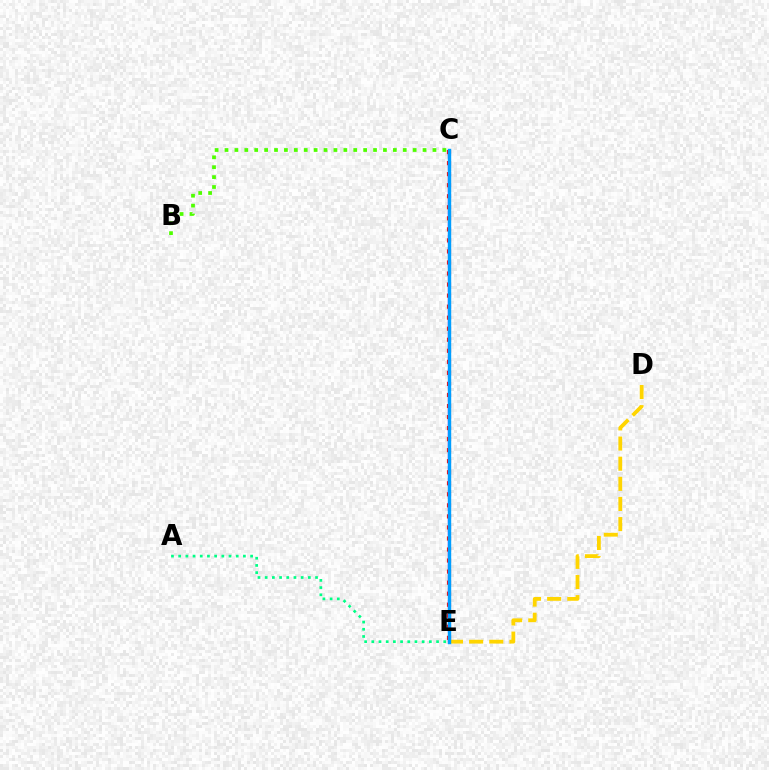{('D', 'E'): [{'color': '#ffd500', 'line_style': 'dashed', 'thickness': 2.73}], ('B', 'C'): [{'color': '#4fff00', 'line_style': 'dotted', 'thickness': 2.69}], ('C', 'E'): [{'color': '#ff00ed', 'line_style': 'dashed', 'thickness': 1.65}, {'color': '#3700ff', 'line_style': 'dotted', 'thickness': 1.91}, {'color': '#ff0000', 'line_style': 'dotted', 'thickness': 3.0}, {'color': '#009eff', 'line_style': 'solid', 'thickness': 2.45}], ('A', 'E'): [{'color': '#00ff86', 'line_style': 'dotted', 'thickness': 1.95}]}